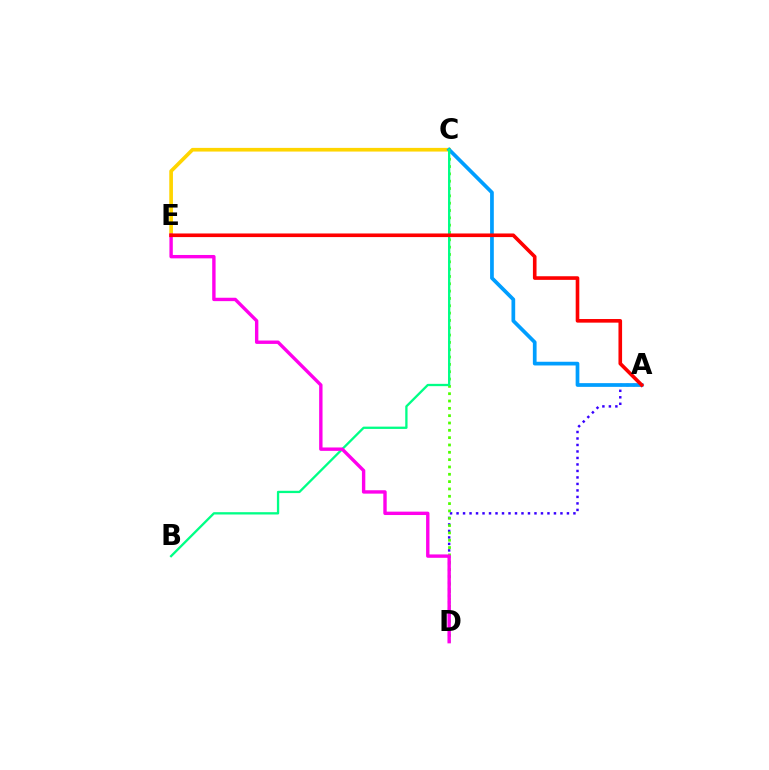{('A', 'D'): [{'color': '#3700ff', 'line_style': 'dotted', 'thickness': 1.76}], ('C', 'D'): [{'color': '#4fff00', 'line_style': 'dotted', 'thickness': 1.99}], ('C', 'E'): [{'color': '#ffd500', 'line_style': 'solid', 'thickness': 2.64}], ('A', 'C'): [{'color': '#009eff', 'line_style': 'solid', 'thickness': 2.68}], ('B', 'C'): [{'color': '#00ff86', 'line_style': 'solid', 'thickness': 1.66}], ('D', 'E'): [{'color': '#ff00ed', 'line_style': 'solid', 'thickness': 2.44}], ('A', 'E'): [{'color': '#ff0000', 'line_style': 'solid', 'thickness': 2.61}]}